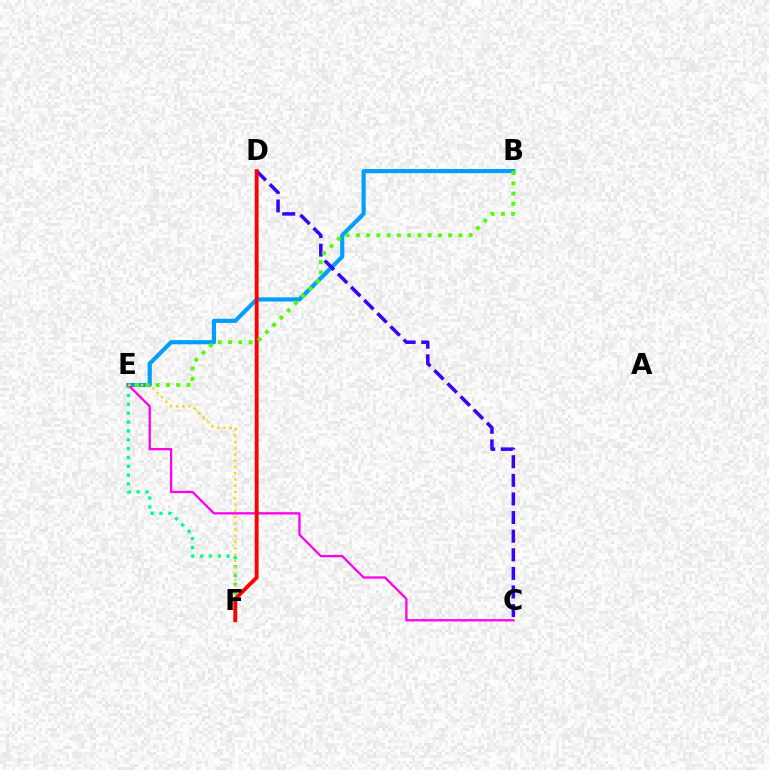{('B', 'E'): [{'color': '#009eff', 'line_style': 'solid', 'thickness': 2.99}, {'color': '#4fff00', 'line_style': 'dotted', 'thickness': 2.79}], ('E', 'F'): [{'color': '#00ff86', 'line_style': 'dotted', 'thickness': 2.4}, {'color': '#ffd500', 'line_style': 'dotted', 'thickness': 1.7}], ('C', 'E'): [{'color': '#ff00ed', 'line_style': 'solid', 'thickness': 1.66}], ('C', 'D'): [{'color': '#3700ff', 'line_style': 'dashed', 'thickness': 2.53}], ('D', 'F'): [{'color': '#ff0000', 'line_style': 'solid', 'thickness': 2.77}]}